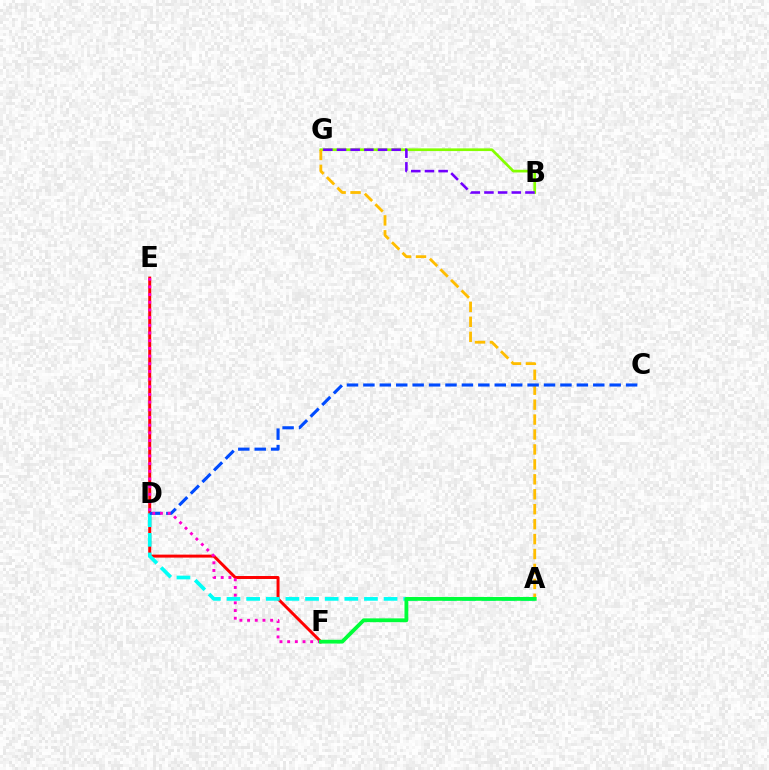{('E', 'F'): [{'color': '#ff0000', 'line_style': 'solid', 'thickness': 2.14}, {'color': '#ff00cf', 'line_style': 'dotted', 'thickness': 2.09}], ('B', 'G'): [{'color': '#84ff00', 'line_style': 'solid', 'thickness': 1.94}, {'color': '#7200ff', 'line_style': 'dashed', 'thickness': 1.86}], ('A', 'D'): [{'color': '#00fff6', 'line_style': 'dashed', 'thickness': 2.67}], ('A', 'G'): [{'color': '#ffbd00', 'line_style': 'dashed', 'thickness': 2.03}], ('C', 'D'): [{'color': '#004bff', 'line_style': 'dashed', 'thickness': 2.23}], ('A', 'F'): [{'color': '#00ff39', 'line_style': 'solid', 'thickness': 2.74}]}